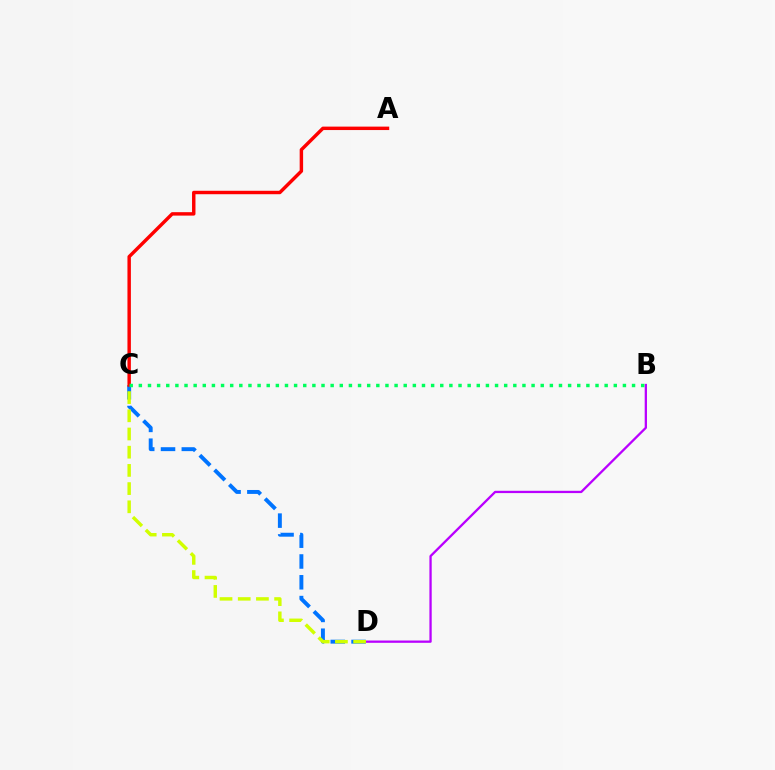{('B', 'D'): [{'color': '#b900ff', 'line_style': 'solid', 'thickness': 1.65}], ('C', 'D'): [{'color': '#0074ff', 'line_style': 'dashed', 'thickness': 2.83}, {'color': '#d1ff00', 'line_style': 'dashed', 'thickness': 2.47}], ('A', 'C'): [{'color': '#ff0000', 'line_style': 'solid', 'thickness': 2.47}], ('B', 'C'): [{'color': '#00ff5c', 'line_style': 'dotted', 'thickness': 2.48}]}